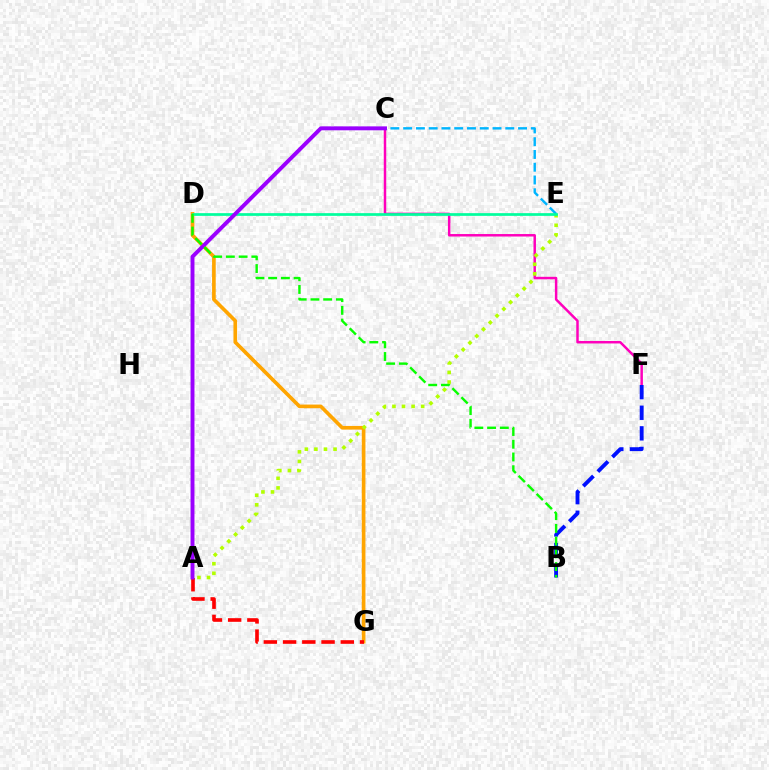{('D', 'G'): [{'color': '#ffa500', 'line_style': 'solid', 'thickness': 2.63}], ('C', 'F'): [{'color': '#ff00bd', 'line_style': 'solid', 'thickness': 1.78}], ('A', 'E'): [{'color': '#b3ff00', 'line_style': 'dotted', 'thickness': 2.6}], ('C', 'E'): [{'color': '#00b5ff', 'line_style': 'dashed', 'thickness': 1.73}], ('D', 'E'): [{'color': '#00ff9d', 'line_style': 'solid', 'thickness': 1.96}], ('A', 'G'): [{'color': '#ff0000', 'line_style': 'dashed', 'thickness': 2.61}], ('A', 'C'): [{'color': '#9b00ff', 'line_style': 'solid', 'thickness': 2.82}], ('B', 'F'): [{'color': '#0010ff', 'line_style': 'dashed', 'thickness': 2.8}], ('B', 'D'): [{'color': '#08ff00', 'line_style': 'dashed', 'thickness': 1.73}]}